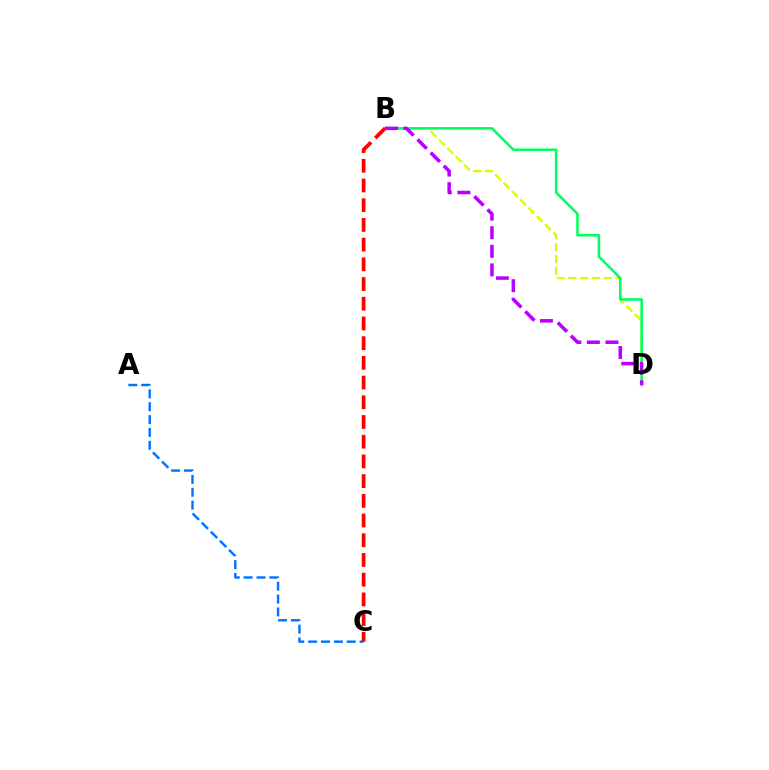{('A', 'C'): [{'color': '#0074ff', 'line_style': 'dashed', 'thickness': 1.75}], ('B', 'D'): [{'color': '#d1ff00', 'line_style': 'dashed', 'thickness': 1.6}, {'color': '#00ff5c', 'line_style': 'solid', 'thickness': 1.83}, {'color': '#b900ff', 'line_style': 'dashed', 'thickness': 2.52}], ('B', 'C'): [{'color': '#ff0000', 'line_style': 'dashed', 'thickness': 2.68}]}